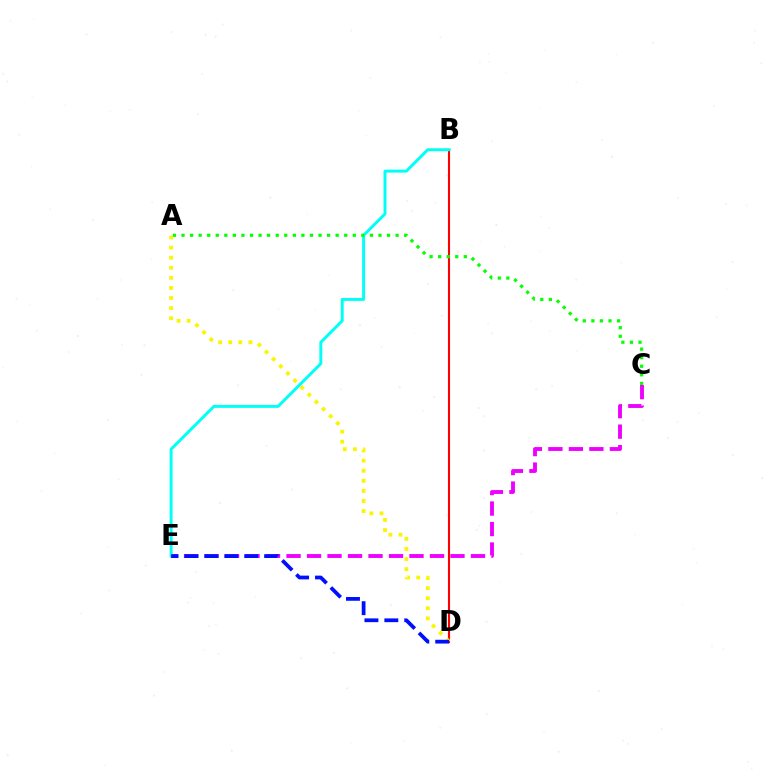{('B', 'D'): [{'color': '#ff0000', 'line_style': 'solid', 'thickness': 1.52}], ('C', 'E'): [{'color': '#ee00ff', 'line_style': 'dashed', 'thickness': 2.78}], ('B', 'E'): [{'color': '#00fff6', 'line_style': 'solid', 'thickness': 2.12}], ('A', 'C'): [{'color': '#08ff00', 'line_style': 'dotted', 'thickness': 2.33}], ('A', 'D'): [{'color': '#fcf500', 'line_style': 'dotted', 'thickness': 2.74}], ('D', 'E'): [{'color': '#0010ff', 'line_style': 'dashed', 'thickness': 2.71}]}